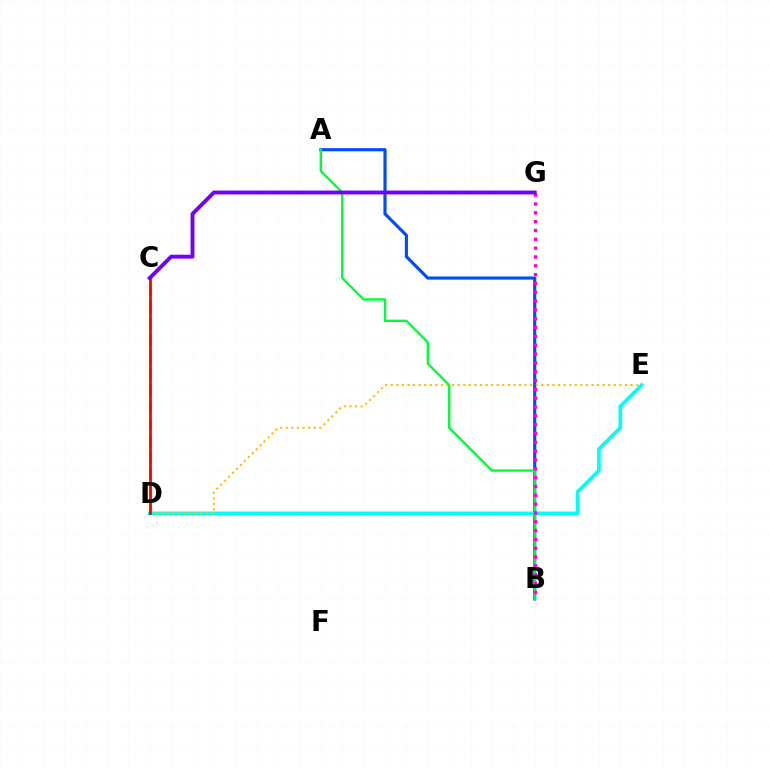{('A', 'B'): [{'color': '#004bff', 'line_style': 'solid', 'thickness': 2.25}, {'color': '#00ff39', 'line_style': 'solid', 'thickness': 1.72}], ('D', 'E'): [{'color': '#00fff6', 'line_style': 'solid', 'thickness': 2.63}, {'color': '#ffbd00', 'line_style': 'dotted', 'thickness': 1.52}], ('C', 'D'): [{'color': '#84ff00', 'line_style': 'dashed', 'thickness': 2.27}, {'color': '#ff0000', 'line_style': 'solid', 'thickness': 1.99}], ('B', 'G'): [{'color': '#ff00cf', 'line_style': 'dotted', 'thickness': 2.4}], ('C', 'G'): [{'color': '#7200ff', 'line_style': 'solid', 'thickness': 2.79}]}